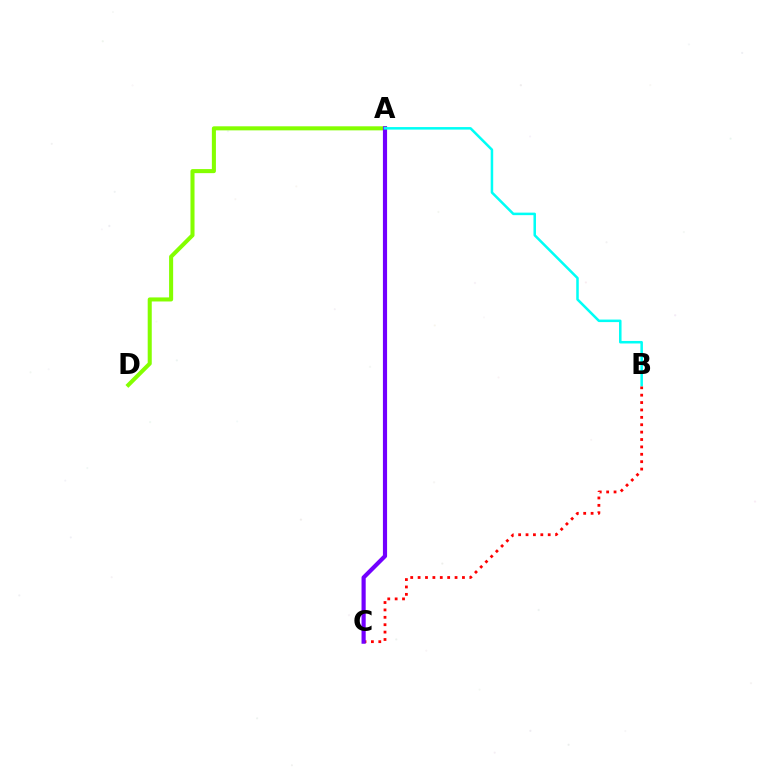{('B', 'C'): [{'color': '#ff0000', 'line_style': 'dotted', 'thickness': 2.01}], ('A', 'D'): [{'color': '#84ff00', 'line_style': 'solid', 'thickness': 2.92}], ('A', 'C'): [{'color': '#7200ff', 'line_style': 'solid', 'thickness': 2.99}], ('A', 'B'): [{'color': '#00fff6', 'line_style': 'solid', 'thickness': 1.82}]}